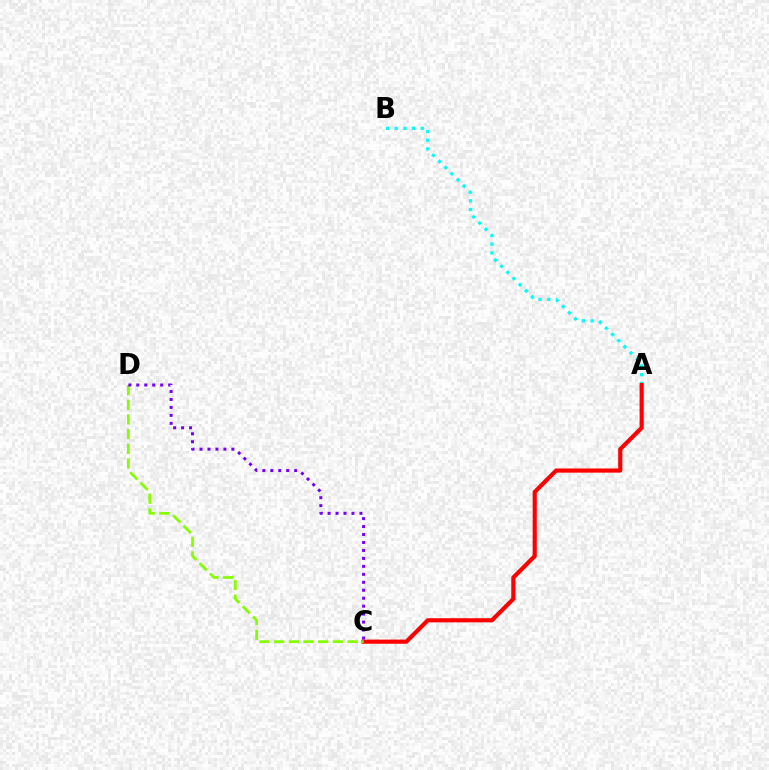{('A', 'B'): [{'color': '#00fff6', 'line_style': 'dotted', 'thickness': 2.36}], ('A', 'C'): [{'color': '#ff0000', 'line_style': 'solid', 'thickness': 2.99}], ('C', 'D'): [{'color': '#84ff00', 'line_style': 'dashed', 'thickness': 1.99}, {'color': '#7200ff', 'line_style': 'dotted', 'thickness': 2.16}]}